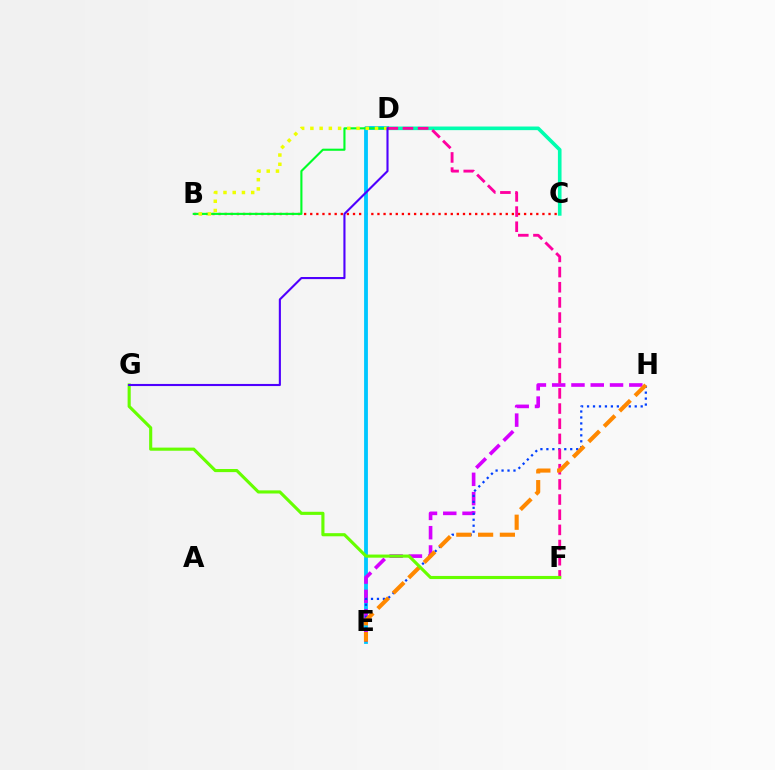{('B', 'C'): [{'color': '#ff0000', 'line_style': 'dotted', 'thickness': 1.66}], ('C', 'D'): [{'color': '#00ffaf', 'line_style': 'solid', 'thickness': 2.61}], ('D', 'E'): [{'color': '#00c7ff', 'line_style': 'solid', 'thickness': 2.75}], ('E', 'H'): [{'color': '#d600ff', 'line_style': 'dashed', 'thickness': 2.62}, {'color': '#003fff', 'line_style': 'dotted', 'thickness': 1.62}, {'color': '#ff8800', 'line_style': 'dashed', 'thickness': 2.96}], ('B', 'D'): [{'color': '#00ff27', 'line_style': 'solid', 'thickness': 1.52}, {'color': '#eeff00', 'line_style': 'dotted', 'thickness': 2.51}], ('D', 'F'): [{'color': '#ff00a0', 'line_style': 'dashed', 'thickness': 2.06}], ('F', 'G'): [{'color': '#66ff00', 'line_style': 'solid', 'thickness': 2.25}], ('D', 'G'): [{'color': '#4f00ff', 'line_style': 'solid', 'thickness': 1.52}]}